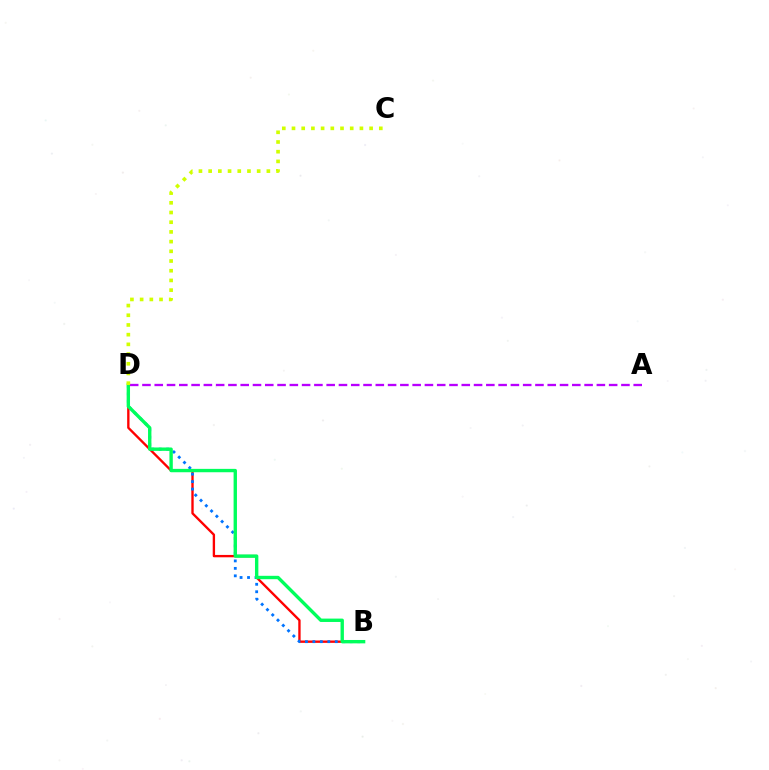{('B', 'D'): [{'color': '#ff0000', 'line_style': 'solid', 'thickness': 1.69}, {'color': '#0074ff', 'line_style': 'dotted', 'thickness': 2.03}, {'color': '#00ff5c', 'line_style': 'solid', 'thickness': 2.43}], ('A', 'D'): [{'color': '#b900ff', 'line_style': 'dashed', 'thickness': 1.67}], ('C', 'D'): [{'color': '#d1ff00', 'line_style': 'dotted', 'thickness': 2.64}]}